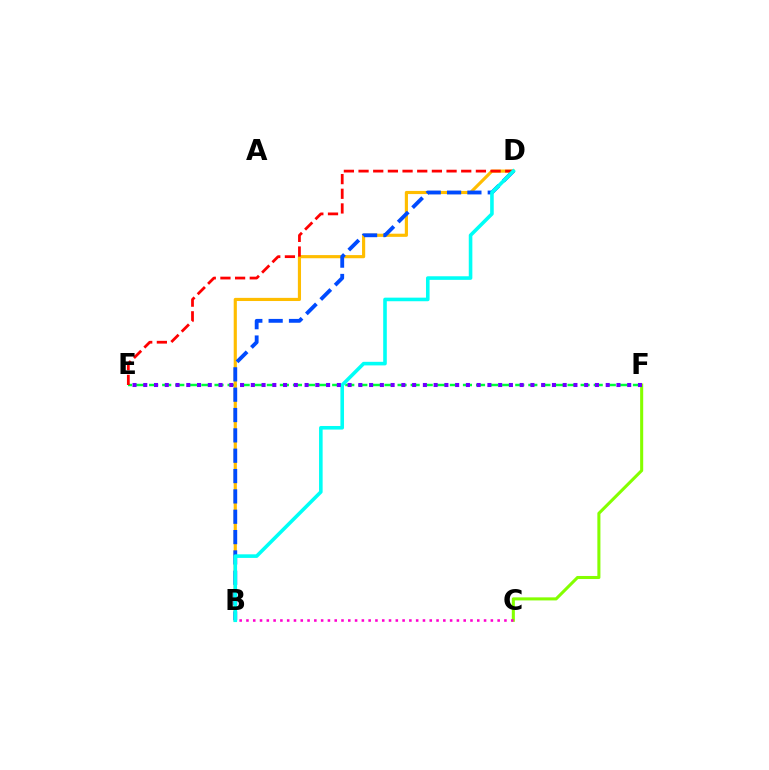{('E', 'F'): [{'color': '#00ff39', 'line_style': 'dashed', 'thickness': 1.78}, {'color': '#7200ff', 'line_style': 'dotted', 'thickness': 2.92}], ('B', 'D'): [{'color': '#ffbd00', 'line_style': 'solid', 'thickness': 2.27}, {'color': '#004bff', 'line_style': 'dashed', 'thickness': 2.76}, {'color': '#00fff6', 'line_style': 'solid', 'thickness': 2.59}], ('C', 'F'): [{'color': '#84ff00', 'line_style': 'solid', 'thickness': 2.2}], ('D', 'E'): [{'color': '#ff0000', 'line_style': 'dashed', 'thickness': 1.99}], ('B', 'C'): [{'color': '#ff00cf', 'line_style': 'dotted', 'thickness': 1.84}]}